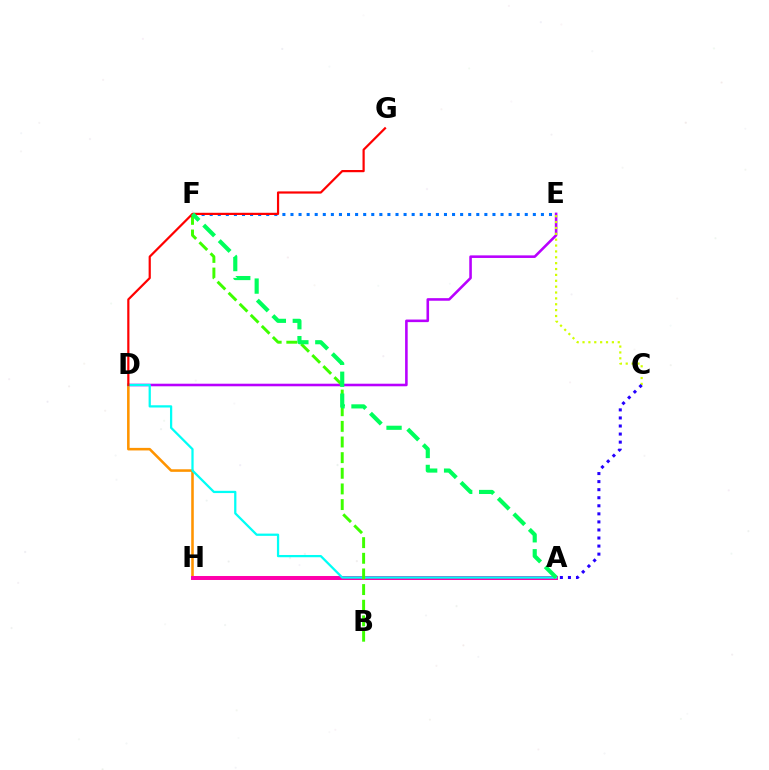{('D', 'E'): [{'color': '#b900ff', 'line_style': 'solid', 'thickness': 1.86}], ('C', 'E'): [{'color': '#d1ff00', 'line_style': 'dotted', 'thickness': 1.6}], ('D', 'H'): [{'color': '#ff9400', 'line_style': 'solid', 'thickness': 1.85}], ('A', 'C'): [{'color': '#2500ff', 'line_style': 'dotted', 'thickness': 2.19}], ('E', 'F'): [{'color': '#0074ff', 'line_style': 'dotted', 'thickness': 2.2}], ('A', 'H'): [{'color': '#ff00ac', 'line_style': 'solid', 'thickness': 2.86}], ('A', 'D'): [{'color': '#00fff6', 'line_style': 'solid', 'thickness': 1.63}], ('B', 'F'): [{'color': '#3dff00', 'line_style': 'dashed', 'thickness': 2.12}], ('D', 'G'): [{'color': '#ff0000', 'line_style': 'solid', 'thickness': 1.59}], ('A', 'F'): [{'color': '#00ff5c', 'line_style': 'dashed', 'thickness': 2.98}]}